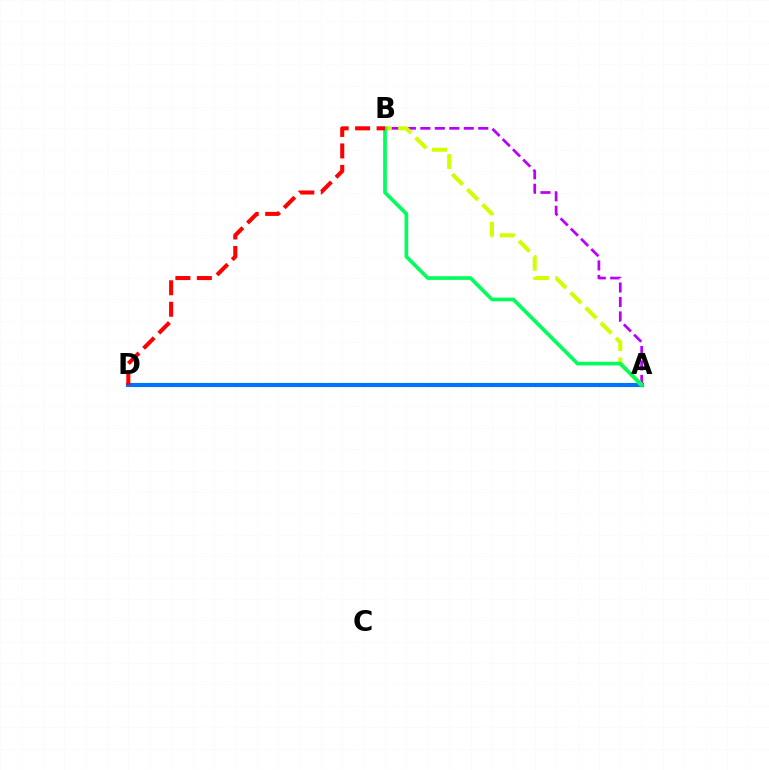{('A', 'D'): [{'color': '#0074ff', 'line_style': 'solid', 'thickness': 2.98}], ('A', 'B'): [{'color': '#b900ff', 'line_style': 'dashed', 'thickness': 1.97}, {'color': '#d1ff00', 'line_style': 'dashed', 'thickness': 2.91}, {'color': '#00ff5c', 'line_style': 'solid', 'thickness': 2.64}], ('B', 'D'): [{'color': '#ff0000', 'line_style': 'dashed', 'thickness': 2.92}]}